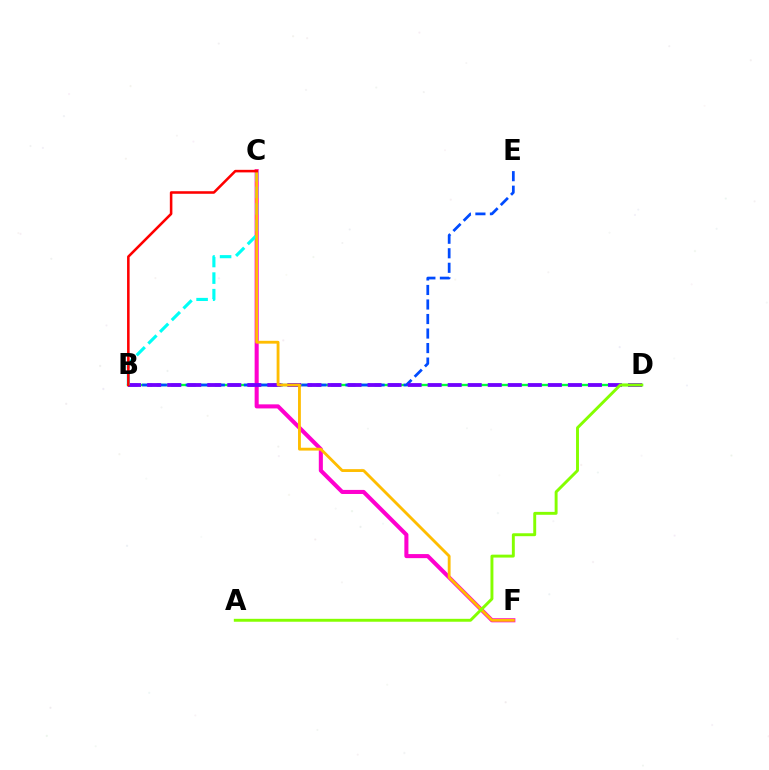{('C', 'F'): [{'color': '#ff00cf', 'line_style': 'solid', 'thickness': 2.93}, {'color': '#ffbd00', 'line_style': 'solid', 'thickness': 2.04}], ('B', 'D'): [{'color': '#00ff39', 'line_style': 'solid', 'thickness': 1.69}, {'color': '#7200ff', 'line_style': 'dashed', 'thickness': 2.72}], ('B', 'E'): [{'color': '#004bff', 'line_style': 'dashed', 'thickness': 1.97}], ('B', 'C'): [{'color': '#00fff6', 'line_style': 'dashed', 'thickness': 2.25}, {'color': '#ff0000', 'line_style': 'solid', 'thickness': 1.84}], ('A', 'D'): [{'color': '#84ff00', 'line_style': 'solid', 'thickness': 2.1}]}